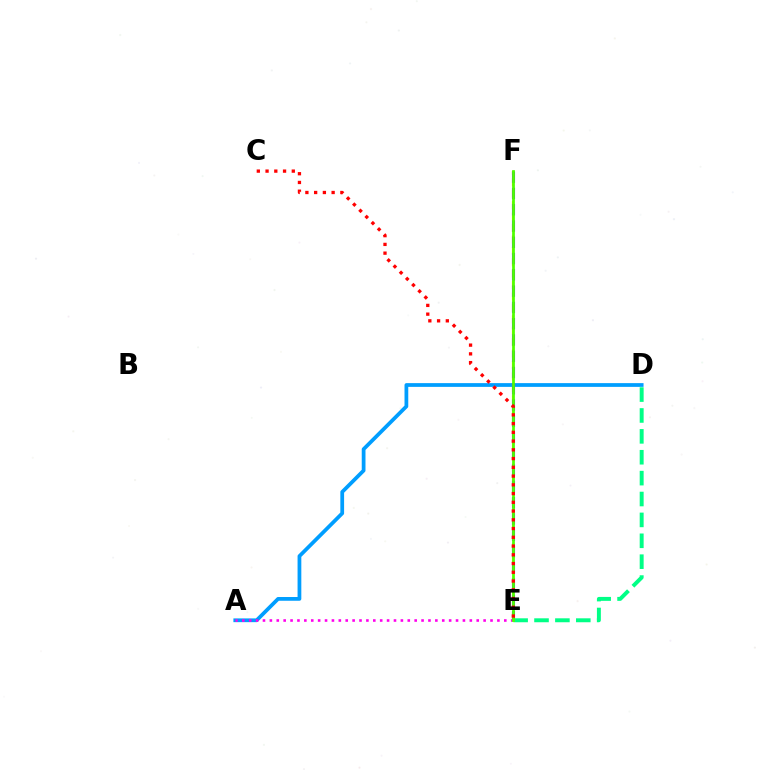{('A', 'D'): [{'color': '#009eff', 'line_style': 'solid', 'thickness': 2.7}], ('E', 'F'): [{'color': '#ffd500', 'line_style': 'dashed', 'thickness': 1.55}, {'color': '#3700ff', 'line_style': 'dashed', 'thickness': 2.21}, {'color': '#4fff00', 'line_style': 'solid', 'thickness': 1.98}], ('D', 'E'): [{'color': '#00ff86', 'line_style': 'dashed', 'thickness': 2.84}], ('A', 'E'): [{'color': '#ff00ed', 'line_style': 'dotted', 'thickness': 1.87}], ('C', 'E'): [{'color': '#ff0000', 'line_style': 'dotted', 'thickness': 2.38}]}